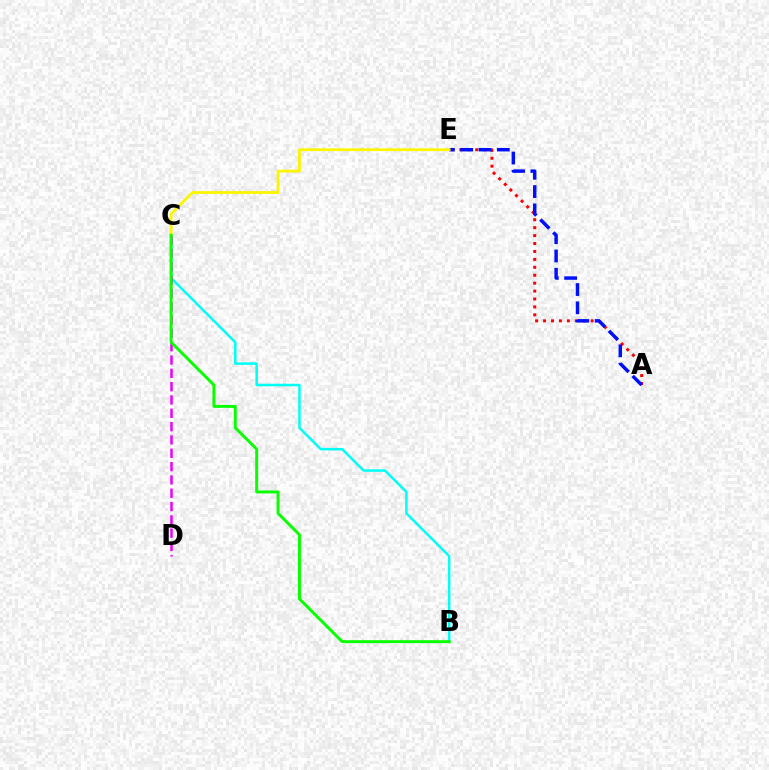{('B', 'C'): [{'color': '#00fff6', 'line_style': 'solid', 'thickness': 1.81}, {'color': '#08ff00', 'line_style': 'solid', 'thickness': 2.12}], ('C', 'D'): [{'color': '#ee00ff', 'line_style': 'dashed', 'thickness': 1.81}], ('A', 'E'): [{'color': '#ff0000', 'line_style': 'dotted', 'thickness': 2.15}, {'color': '#0010ff', 'line_style': 'dashed', 'thickness': 2.49}], ('C', 'E'): [{'color': '#fcf500', 'line_style': 'solid', 'thickness': 2.02}]}